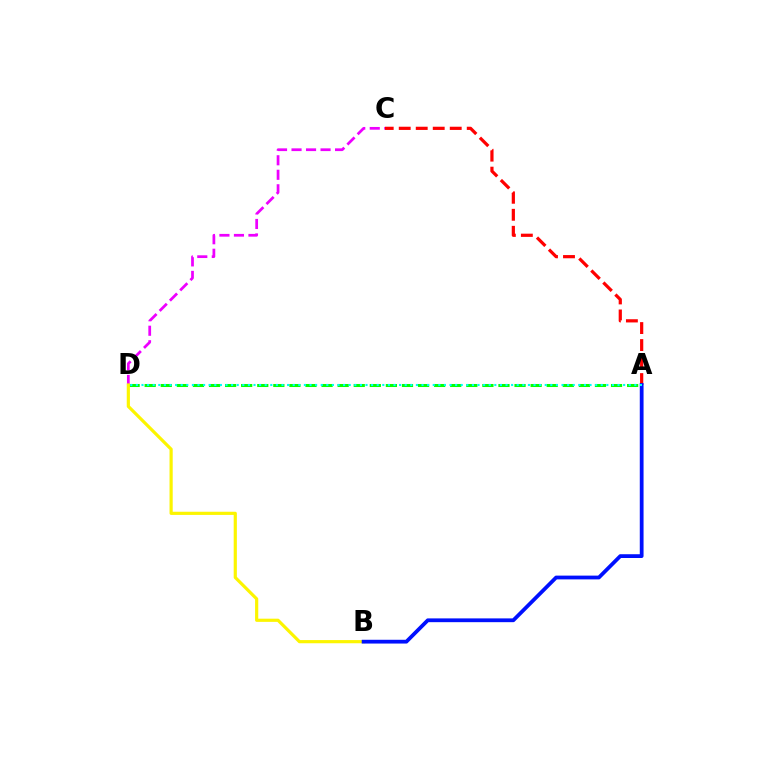{('A', 'C'): [{'color': '#ff0000', 'line_style': 'dashed', 'thickness': 2.31}], ('A', 'D'): [{'color': '#08ff00', 'line_style': 'dashed', 'thickness': 2.18}, {'color': '#00fff6', 'line_style': 'dotted', 'thickness': 1.52}], ('C', 'D'): [{'color': '#ee00ff', 'line_style': 'dashed', 'thickness': 1.97}], ('B', 'D'): [{'color': '#fcf500', 'line_style': 'solid', 'thickness': 2.29}], ('A', 'B'): [{'color': '#0010ff', 'line_style': 'solid', 'thickness': 2.72}]}